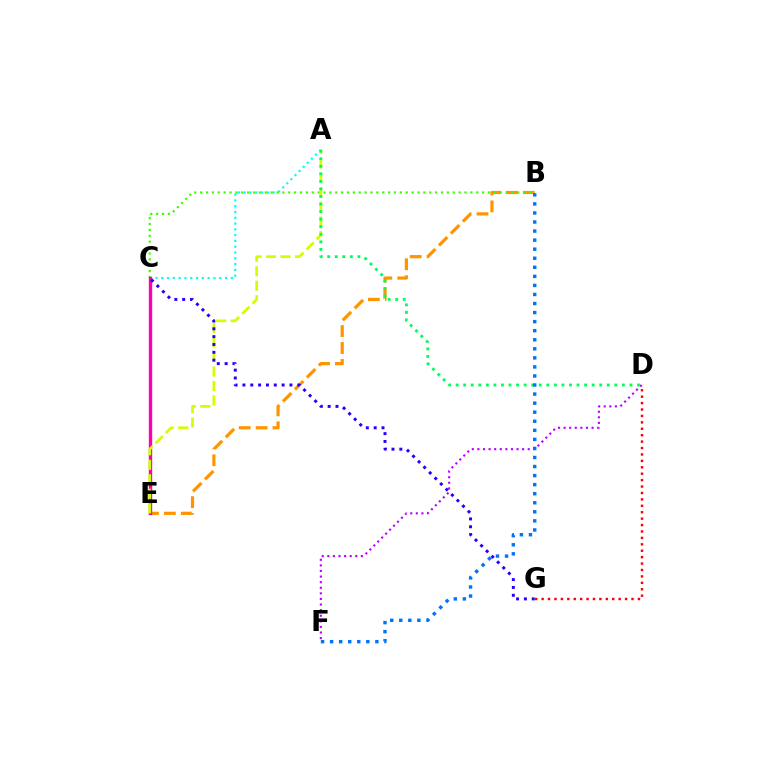{('D', 'G'): [{'color': '#ff0000', 'line_style': 'dotted', 'thickness': 1.74}], ('A', 'C'): [{'color': '#00fff6', 'line_style': 'dotted', 'thickness': 1.57}], ('B', 'E'): [{'color': '#ff9400', 'line_style': 'dashed', 'thickness': 2.3}], ('D', 'F'): [{'color': '#b900ff', 'line_style': 'dotted', 'thickness': 1.52}], ('B', 'C'): [{'color': '#3dff00', 'line_style': 'dotted', 'thickness': 1.6}], ('C', 'E'): [{'color': '#ff00ac', 'line_style': 'solid', 'thickness': 2.43}], ('A', 'E'): [{'color': '#d1ff00', 'line_style': 'dashed', 'thickness': 1.97}], ('A', 'D'): [{'color': '#00ff5c', 'line_style': 'dotted', 'thickness': 2.05}], ('C', 'G'): [{'color': '#2500ff', 'line_style': 'dotted', 'thickness': 2.13}], ('B', 'F'): [{'color': '#0074ff', 'line_style': 'dotted', 'thickness': 2.46}]}